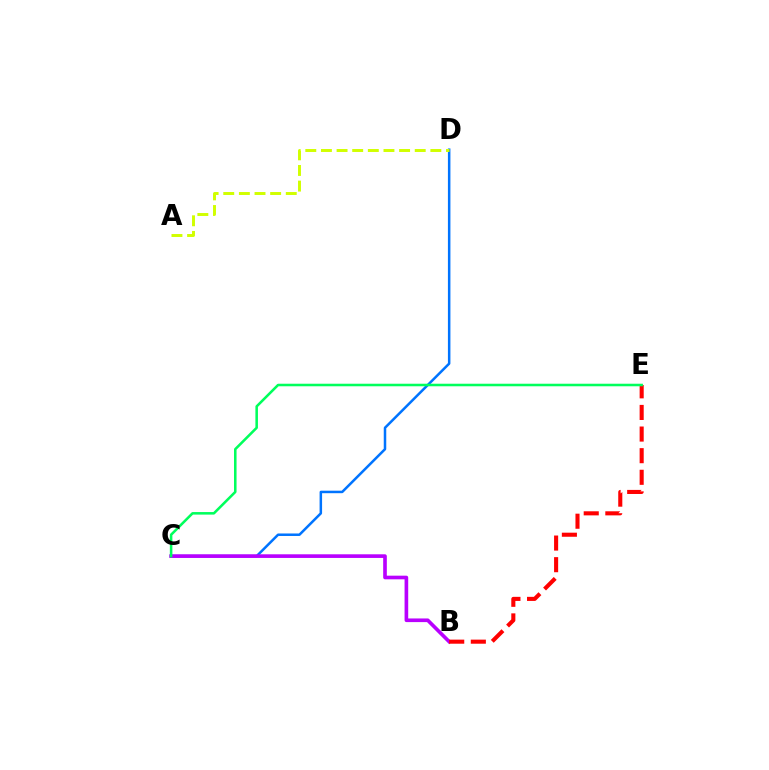{('C', 'D'): [{'color': '#0074ff', 'line_style': 'solid', 'thickness': 1.81}], ('B', 'C'): [{'color': '#b900ff', 'line_style': 'solid', 'thickness': 2.63}], ('B', 'E'): [{'color': '#ff0000', 'line_style': 'dashed', 'thickness': 2.94}], ('A', 'D'): [{'color': '#d1ff00', 'line_style': 'dashed', 'thickness': 2.12}], ('C', 'E'): [{'color': '#00ff5c', 'line_style': 'solid', 'thickness': 1.83}]}